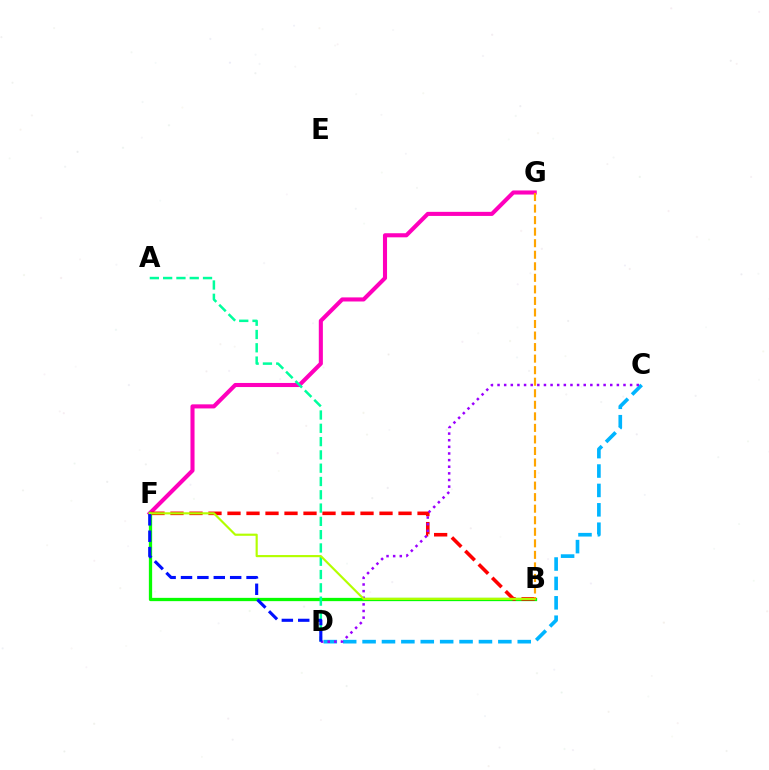{('C', 'D'): [{'color': '#00b5ff', 'line_style': 'dashed', 'thickness': 2.63}, {'color': '#9b00ff', 'line_style': 'dotted', 'thickness': 1.8}], ('F', 'G'): [{'color': '#ff00bd', 'line_style': 'solid', 'thickness': 2.94}], ('B', 'F'): [{'color': '#08ff00', 'line_style': 'solid', 'thickness': 2.36}, {'color': '#ff0000', 'line_style': 'dashed', 'thickness': 2.58}, {'color': '#b3ff00', 'line_style': 'solid', 'thickness': 1.56}], ('A', 'D'): [{'color': '#00ff9d', 'line_style': 'dashed', 'thickness': 1.81}], ('B', 'G'): [{'color': '#ffa500', 'line_style': 'dashed', 'thickness': 1.57}], ('D', 'F'): [{'color': '#0010ff', 'line_style': 'dashed', 'thickness': 2.23}]}